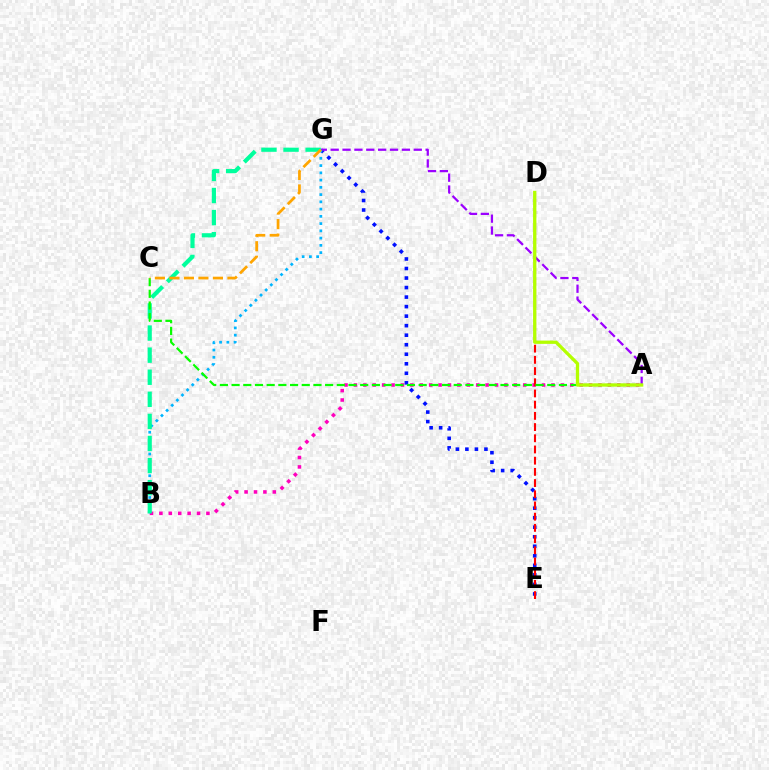{('A', 'B'): [{'color': '#ff00bd', 'line_style': 'dotted', 'thickness': 2.56}], ('E', 'G'): [{'color': '#0010ff', 'line_style': 'dotted', 'thickness': 2.59}], ('A', 'G'): [{'color': '#9b00ff', 'line_style': 'dashed', 'thickness': 1.61}], ('B', 'G'): [{'color': '#00b5ff', 'line_style': 'dotted', 'thickness': 1.97}, {'color': '#00ff9d', 'line_style': 'dashed', 'thickness': 3.0}], ('D', 'E'): [{'color': '#ff0000', 'line_style': 'dashed', 'thickness': 1.52}], ('A', 'C'): [{'color': '#08ff00', 'line_style': 'dashed', 'thickness': 1.59}], ('A', 'D'): [{'color': '#b3ff00', 'line_style': 'solid', 'thickness': 2.37}], ('C', 'G'): [{'color': '#ffa500', 'line_style': 'dashed', 'thickness': 1.97}]}